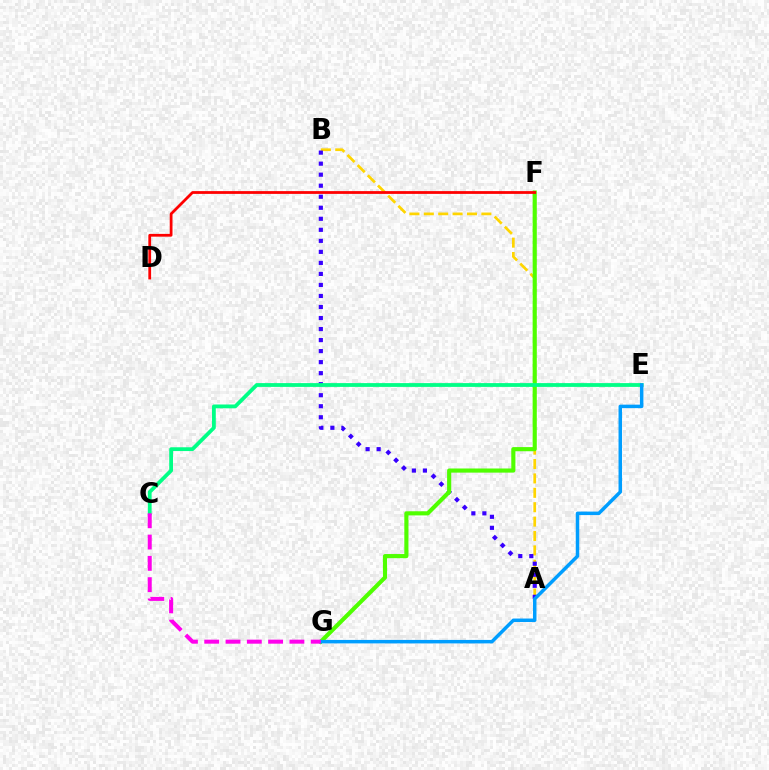{('A', 'B'): [{'color': '#ffd500', 'line_style': 'dashed', 'thickness': 1.96}, {'color': '#3700ff', 'line_style': 'dotted', 'thickness': 3.0}], ('F', 'G'): [{'color': '#4fff00', 'line_style': 'solid', 'thickness': 2.98}], ('C', 'E'): [{'color': '#00ff86', 'line_style': 'solid', 'thickness': 2.73}], ('D', 'F'): [{'color': '#ff0000', 'line_style': 'solid', 'thickness': 2.0}], ('E', 'G'): [{'color': '#009eff', 'line_style': 'solid', 'thickness': 2.51}], ('C', 'G'): [{'color': '#ff00ed', 'line_style': 'dashed', 'thickness': 2.89}]}